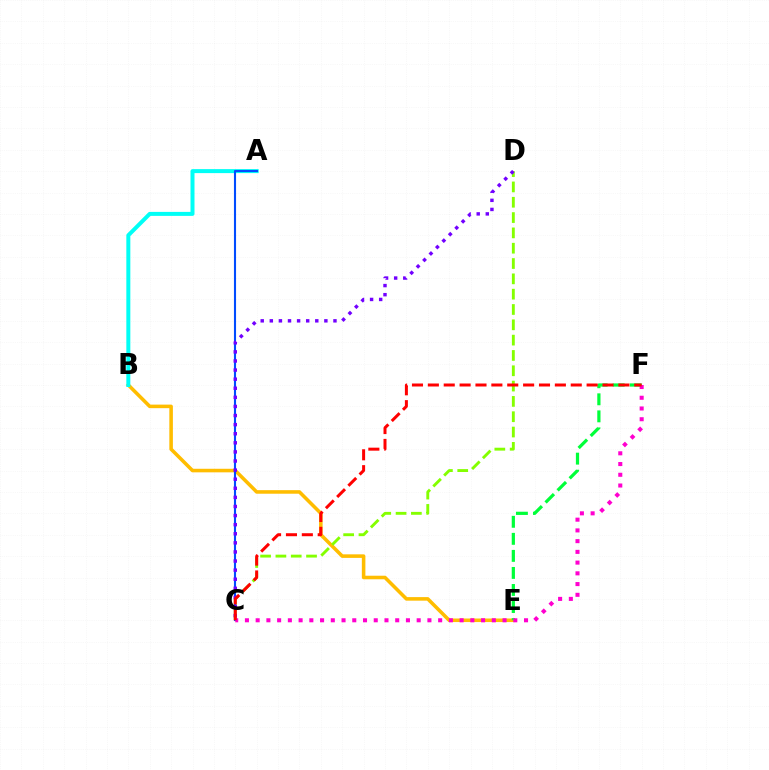{('B', 'E'): [{'color': '#ffbd00', 'line_style': 'solid', 'thickness': 2.56}], ('C', 'D'): [{'color': '#84ff00', 'line_style': 'dashed', 'thickness': 2.08}, {'color': '#7200ff', 'line_style': 'dotted', 'thickness': 2.47}], ('A', 'B'): [{'color': '#00fff6', 'line_style': 'solid', 'thickness': 2.88}], ('A', 'C'): [{'color': '#004bff', 'line_style': 'solid', 'thickness': 1.52}], ('E', 'F'): [{'color': '#00ff39', 'line_style': 'dashed', 'thickness': 2.32}], ('C', 'F'): [{'color': '#ff00cf', 'line_style': 'dotted', 'thickness': 2.92}, {'color': '#ff0000', 'line_style': 'dashed', 'thickness': 2.16}]}